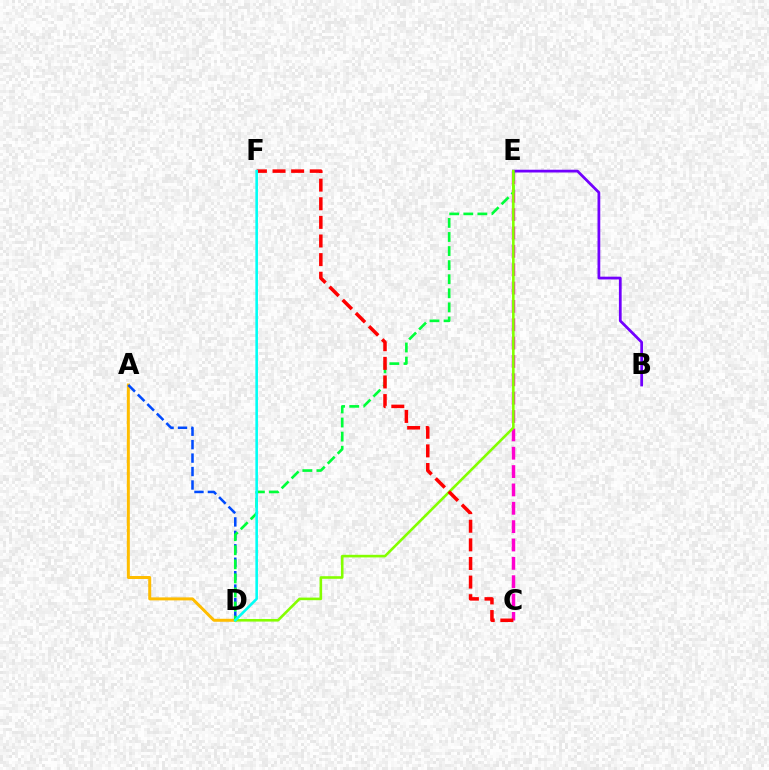{('C', 'E'): [{'color': '#ff00cf', 'line_style': 'dashed', 'thickness': 2.49}], ('A', 'D'): [{'color': '#ffbd00', 'line_style': 'solid', 'thickness': 2.15}, {'color': '#004bff', 'line_style': 'dashed', 'thickness': 1.83}], ('D', 'E'): [{'color': '#00ff39', 'line_style': 'dashed', 'thickness': 1.91}, {'color': '#84ff00', 'line_style': 'solid', 'thickness': 1.87}], ('B', 'E'): [{'color': '#7200ff', 'line_style': 'solid', 'thickness': 1.99}], ('C', 'F'): [{'color': '#ff0000', 'line_style': 'dashed', 'thickness': 2.53}], ('D', 'F'): [{'color': '#00fff6', 'line_style': 'solid', 'thickness': 1.86}]}